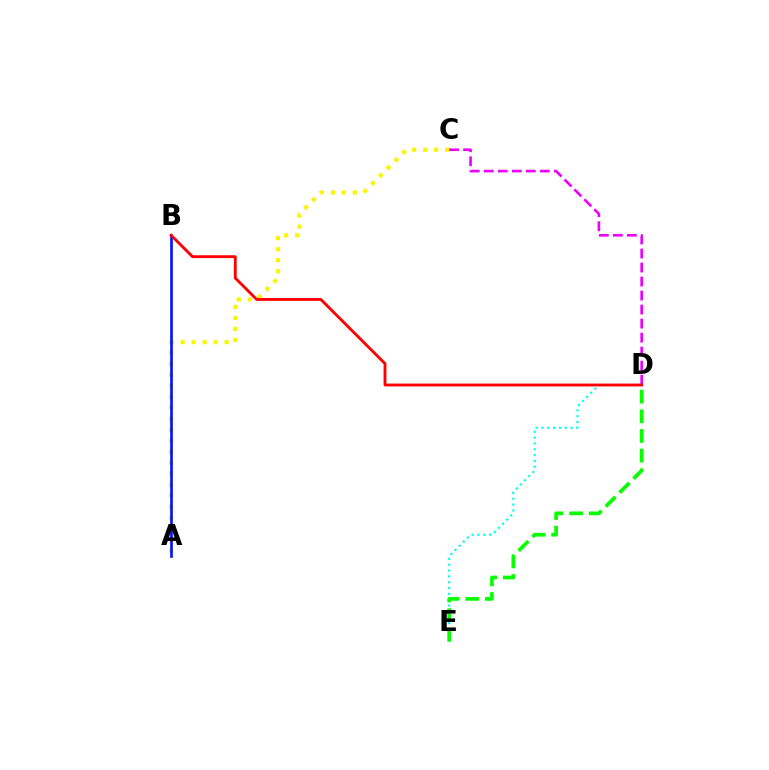{('D', 'E'): [{'color': '#00fff6', 'line_style': 'dotted', 'thickness': 1.59}, {'color': '#08ff00', 'line_style': 'dashed', 'thickness': 2.67}], ('A', 'C'): [{'color': '#fcf500', 'line_style': 'dotted', 'thickness': 2.99}], ('A', 'B'): [{'color': '#0010ff', 'line_style': 'solid', 'thickness': 1.9}], ('C', 'D'): [{'color': '#ee00ff', 'line_style': 'dashed', 'thickness': 1.9}], ('B', 'D'): [{'color': '#ff0000', 'line_style': 'solid', 'thickness': 2.05}]}